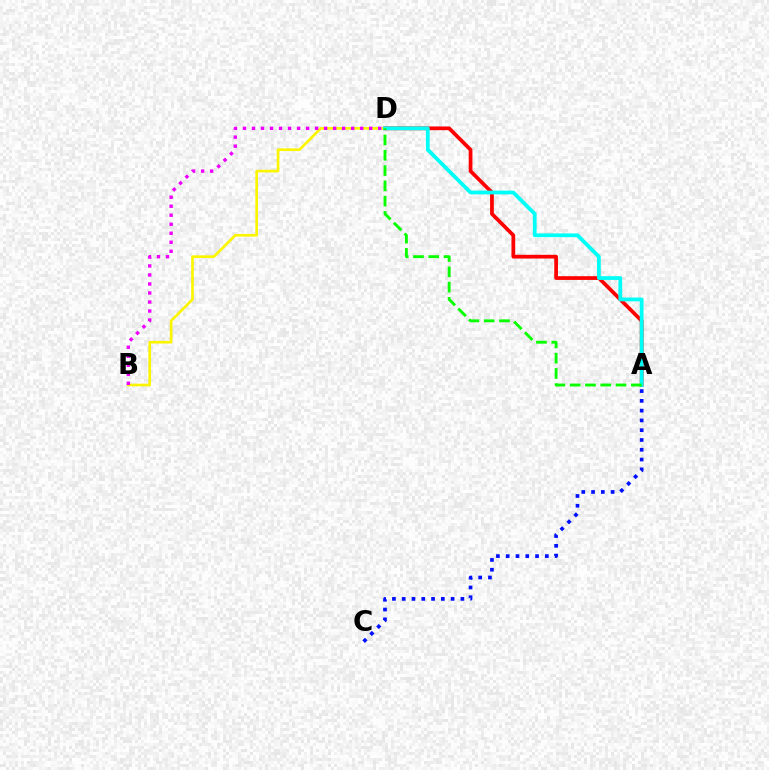{('A', 'D'): [{'color': '#ff0000', 'line_style': 'solid', 'thickness': 2.69}, {'color': '#00fff6', 'line_style': 'solid', 'thickness': 2.73}, {'color': '#08ff00', 'line_style': 'dashed', 'thickness': 2.08}], ('B', 'D'): [{'color': '#fcf500', 'line_style': 'solid', 'thickness': 1.92}, {'color': '#ee00ff', 'line_style': 'dotted', 'thickness': 2.45}], ('A', 'C'): [{'color': '#0010ff', 'line_style': 'dotted', 'thickness': 2.66}]}